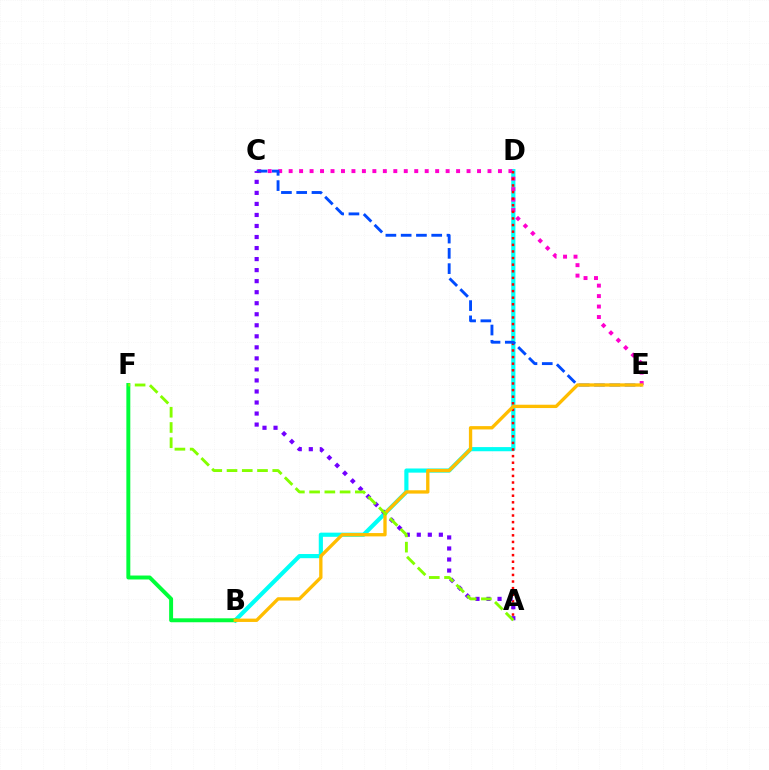{('B', 'D'): [{'color': '#00fff6', 'line_style': 'solid', 'thickness': 2.99}], ('C', 'E'): [{'color': '#ff00cf', 'line_style': 'dotted', 'thickness': 2.84}, {'color': '#004bff', 'line_style': 'dashed', 'thickness': 2.07}], ('B', 'F'): [{'color': '#00ff39', 'line_style': 'solid', 'thickness': 2.84}], ('A', 'D'): [{'color': '#ff0000', 'line_style': 'dotted', 'thickness': 1.79}], ('A', 'C'): [{'color': '#7200ff', 'line_style': 'dotted', 'thickness': 3.0}], ('B', 'E'): [{'color': '#ffbd00', 'line_style': 'solid', 'thickness': 2.39}], ('A', 'F'): [{'color': '#84ff00', 'line_style': 'dashed', 'thickness': 2.07}]}